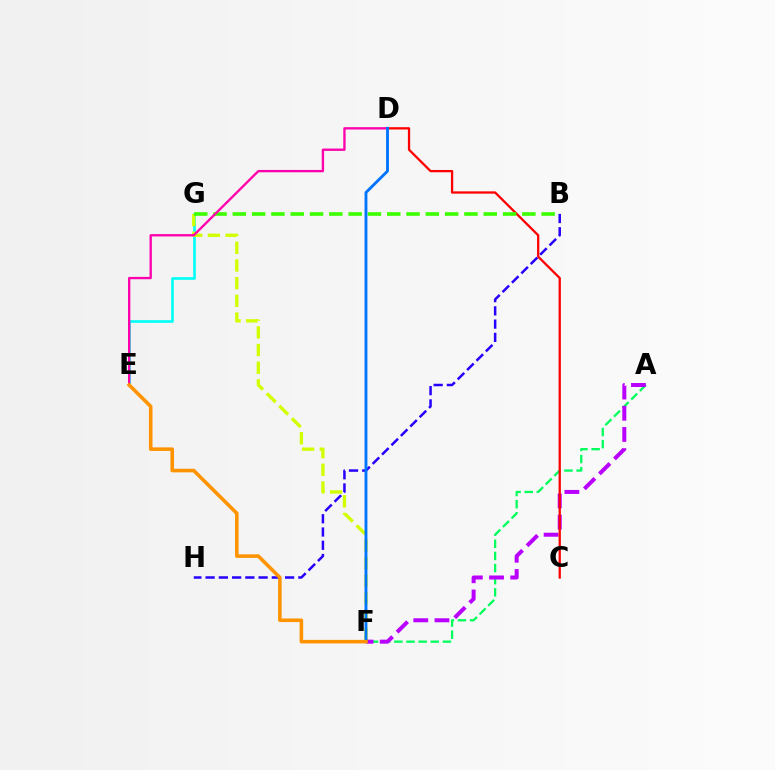{('E', 'G'): [{'color': '#00fff6', 'line_style': 'solid', 'thickness': 1.9}], ('B', 'H'): [{'color': '#2500ff', 'line_style': 'dashed', 'thickness': 1.8}], ('A', 'F'): [{'color': '#00ff5c', 'line_style': 'dashed', 'thickness': 1.65}, {'color': '#b900ff', 'line_style': 'dashed', 'thickness': 2.88}], ('F', 'G'): [{'color': '#d1ff00', 'line_style': 'dashed', 'thickness': 2.4}], ('C', 'D'): [{'color': '#ff0000', 'line_style': 'solid', 'thickness': 1.64}], ('B', 'G'): [{'color': '#3dff00', 'line_style': 'dashed', 'thickness': 2.62}], ('D', 'E'): [{'color': '#ff00ac', 'line_style': 'solid', 'thickness': 1.68}], ('D', 'F'): [{'color': '#0074ff', 'line_style': 'solid', 'thickness': 2.07}], ('E', 'F'): [{'color': '#ff9400', 'line_style': 'solid', 'thickness': 2.58}]}